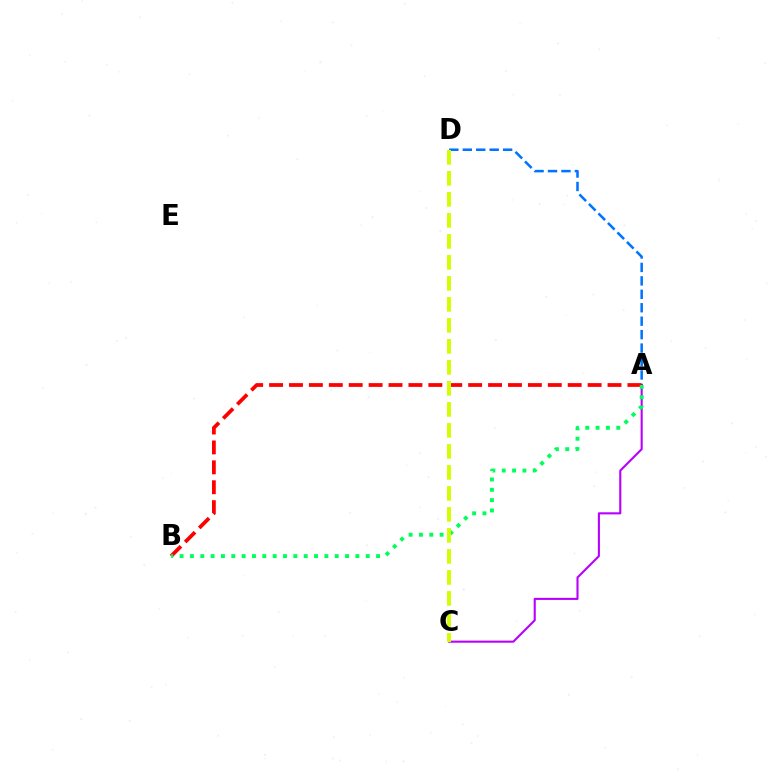{('A', 'D'): [{'color': '#0074ff', 'line_style': 'dashed', 'thickness': 1.83}], ('A', 'C'): [{'color': '#b900ff', 'line_style': 'solid', 'thickness': 1.51}], ('A', 'B'): [{'color': '#ff0000', 'line_style': 'dashed', 'thickness': 2.7}, {'color': '#00ff5c', 'line_style': 'dotted', 'thickness': 2.81}], ('C', 'D'): [{'color': '#d1ff00', 'line_style': 'dashed', 'thickness': 2.85}]}